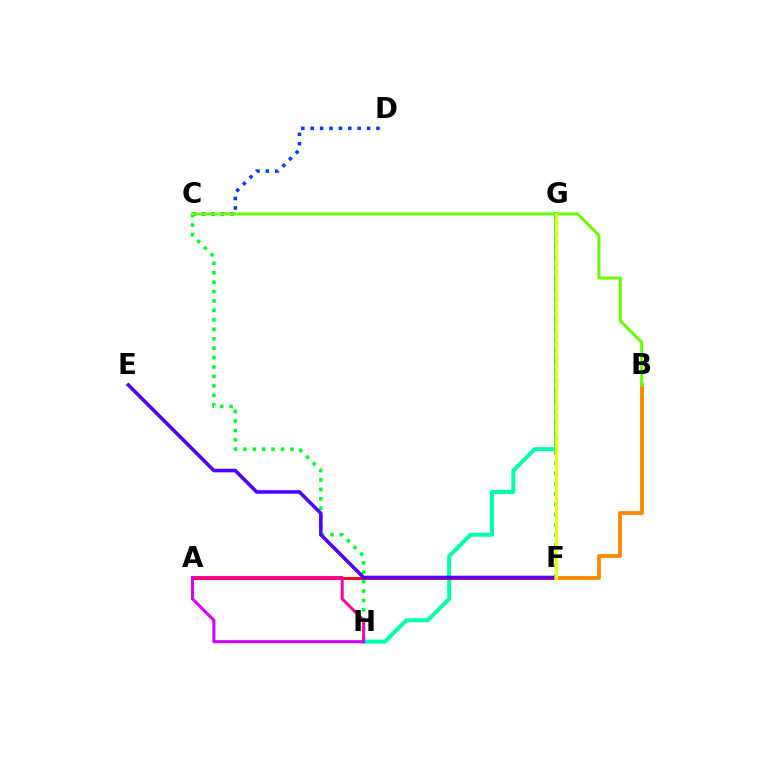{('C', 'D'): [{'color': '#003fff', 'line_style': 'dotted', 'thickness': 2.55}], ('C', 'H'): [{'color': '#00ff27', 'line_style': 'dotted', 'thickness': 2.56}], ('G', 'H'): [{'color': '#00ffaf', 'line_style': 'solid', 'thickness': 2.88}], ('A', 'F'): [{'color': '#ff0000', 'line_style': 'solid', 'thickness': 2.05}], ('E', 'F'): [{'color': '#4f00ff', 'line_style': 'solid', 'thickness': 2.58}], ('A', 'H'): [{'color': '#ff00a0', 'line_style': 'solid', 'thickness': 2.13}, {'color': '#d600ff', 'line_style': 'solid', 'thickness': 2.2}], ('B', 'F'): [{'color': '#ff8800', 'line_style': 'solid', 'thickness': 2.74}], ('F', 'G'): [{'color': '#00c7ff', 'line_style': 'dotted', 'thickness': 2.79}, {'color': '#eeff00', 'line_style': 'solid', 'thickness': 2.34}], ('B', 'C'): [{'color': '#66ff00', 'line_style': 'solid', 'thickness': 2.14}]}